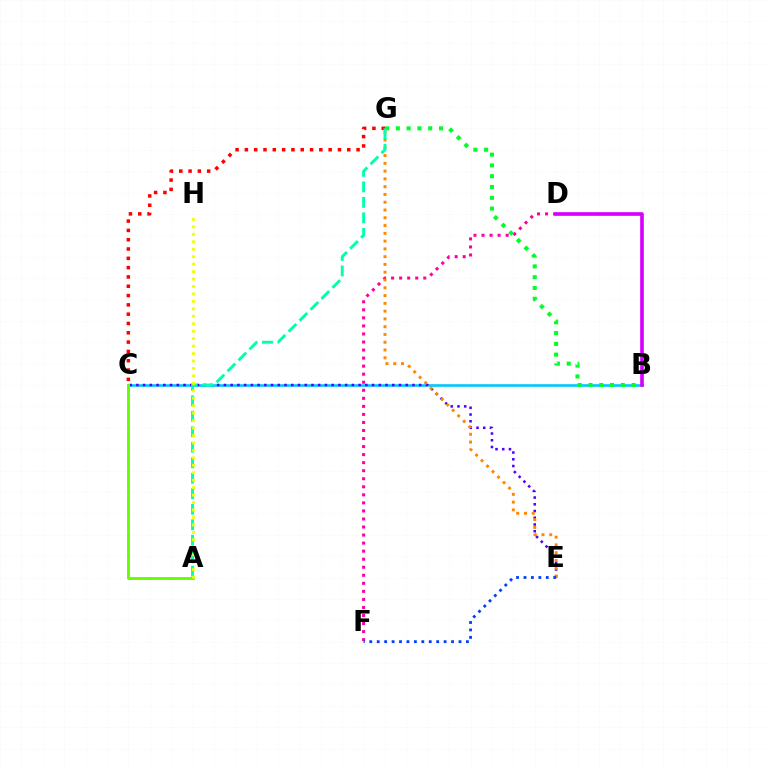{('C', 'G'): [{'color': '#ff0000', 'line_style': 'dotted', 'thickness': 2.53}], ('B', 'C'): [{'color': '#00c7ff', 'line_style': 'solid', 'thickness': 1.88}], ('D', 'F'): [{'color': '#ff00a0', 'line_style': 'dotted', 'thickness': 2.19}], ('B', 'G'): [{'color': '#00ff27', 'line_style': 'dotted', 'thickness': 2.93}], ('B', 'D'): [{'color': '#d600ff', 'line_style': 'solid', 'thickness': 2.62}], ('C', 'E'): [{'color': '#4f00ff', 'line_style': 'dotted', 'thickness': 1.83}], ('A', 'C'): [{'color': '#66ff00', 'line_style': 'solid', 'thickness': 2.11}], ('E', 'G'): [{'color': '#ff8800', 'line_style': 'dotted', 'thickness': 2.11}], ('A', 'G'): [{'color': '#00ffaf', 'line_style': 'dashed', 'thickness': 2.1}], ('A', 'H'): [{'color': '#eeff00', 'line_style': 'dotted', 'thickness': 2.02}], ('E', 'F'): [{'color': '#003fff', 'line_style': 'dotted', 'thickness': 2.02}]}